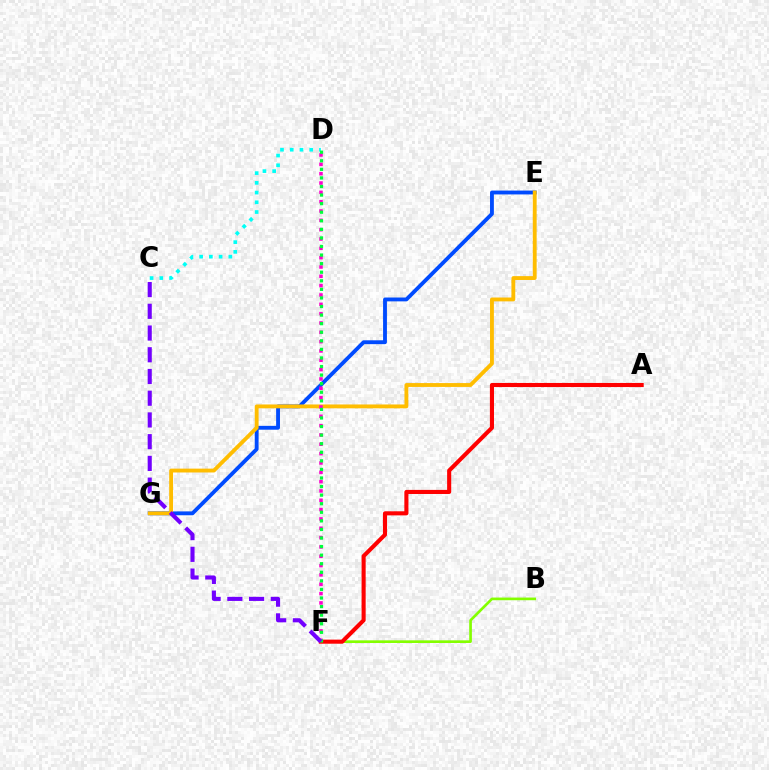{('B', 'F'): [{'color': '#84ff00', 'line_style': 'solid', 'thickness': 1.92}], ('E', 'G'): [{'color': '#004bff', 'line_style': 'solid', 'thickness': 2.77}, {'color': '#ffbd00', 'line_style': 'solid', 'thickness': 2.77}], ('A', 'F'): [{'color': '#ff0000', 'line_style': 'solid', 'thickness': 2.95}], ('D', 'F'): [{'color': '#ff00cf', 'line_style': 'dotted', 'thickness': 2.54}, {'color': '#00ff39', 'line_style': 'dotted', 'thickness': 2.33}], ('C', 'D'): [{'color': '#00fff6', 'line_style': 'dotted', 'thickness': 2.65}], ('C', 'F'): [{'color': '#7200ff', 'line_style': 'dashed', 'thickness': 2.95}]}